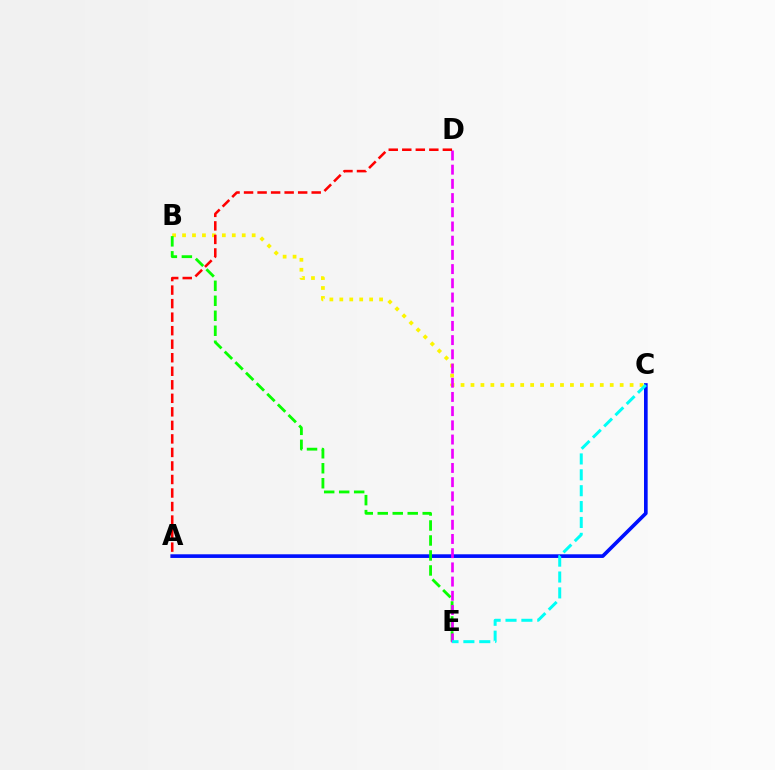{('B', 'C'): [{'color': '#fcf500', 'line_style': 'dotted', 'thickness': 2.7}], ('A', 'C'): [{'color': '#0010ff', 'line_style': 'solid', 'thickness': 2.63}], ('B', 'E'): [{'color': '#08ff00', 'line_style': 'dashed', 'thickness': 2.04}], ('D', 'E'): [{'color': '#ee00ff', 'line_style': 'dashed', 'thickness': 1.93}], ('C', 'E'): [{'color': '#00fff6', 'line_style': 'dashed', 'thickness': 2.16}], ('A', 'D'): [{'color': '#ff0000', 'line_style': 'dashed', 'thickness': 1.84}]}